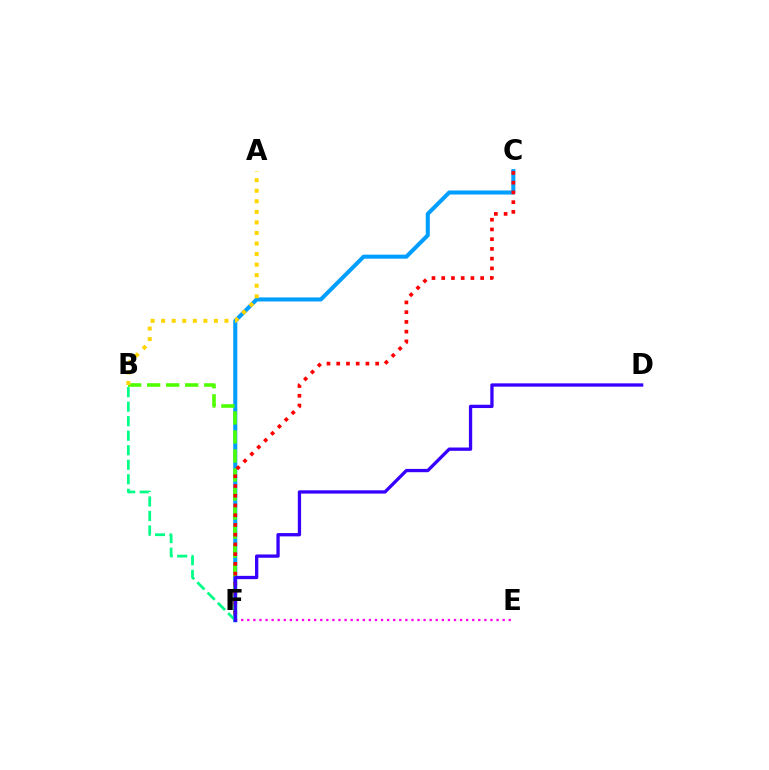{('C', 'F'): [{'color': '#009eff', 'line_style': 'solid', 'thickness': 2.91}, {'color': '#ff0000', 'line_style': 'dotted', 'thickness': 2.64}], ('B', 'F'): [{'color': '#00ff86', 'line_style': 'dashed', 'thickness': 1.97}, {'color': '#4fff00', 'line_style': 'dashed', 'thickness': 2.59}], ('E', 'F'): [{'color': '#ff00ed', 'line_style': 'dotted', 'thickness': 1.65}], ('A', 'B'): [{'color': '#ffd500', 'line_style': 'dotted', 'thickness': 2.87}], ('D', 'F'): [{'color': '#3700ff', 'line_style': 'solid', 'thickness': 2.37}]}